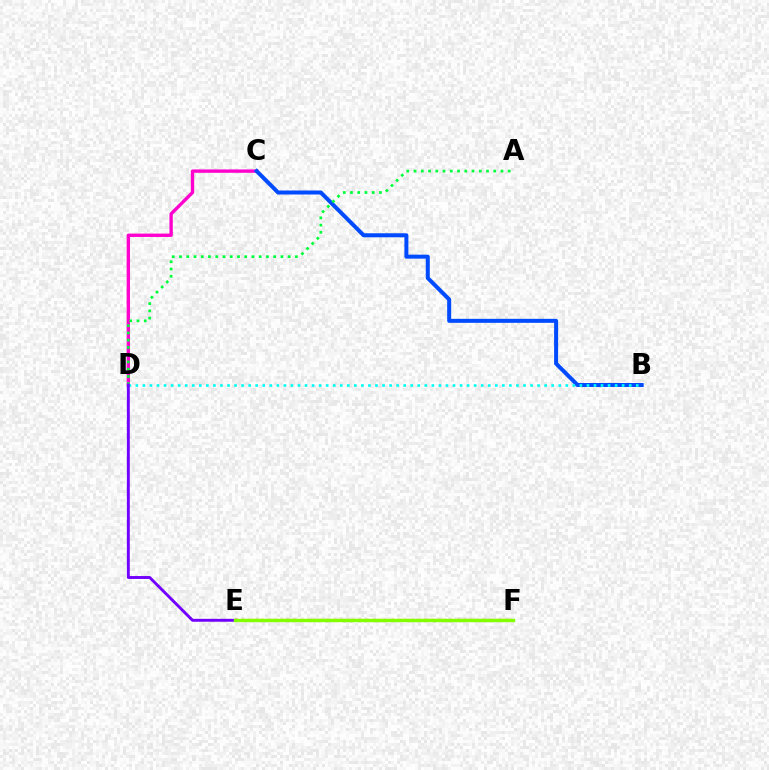{('E', 'F'): [{'color': '#ffbd00', 'line_style': 'dotted', 'thickness': 1.77}, {'color': '#ff0000', 'line_style': 'dotted', 'thickness': 2.23}, {'color': '#84ff00', 'line_style': 'solid', 'thickness': 2.46}], ('C', 'D'): [{'color': '#ff00cf', 'line_style': 'solid', 'thickness': 2.42}], ('B', 'C'): [{'color': '#004bff', 'line_style': 'solid', 'thickness': 2.88}], ('A', 'D'): [{'color': '#00ff39', 'line_style': 'dotted', 'thickness': 1.97}], ('B', 'D'): [{'color': '#00fff6', 'line_style': 'dotted', 'thickness': 1.91}], ('D', 'E'): [{'color': '#7200ff', 'line_style': 'solid', 'thickness': 2.11}]}